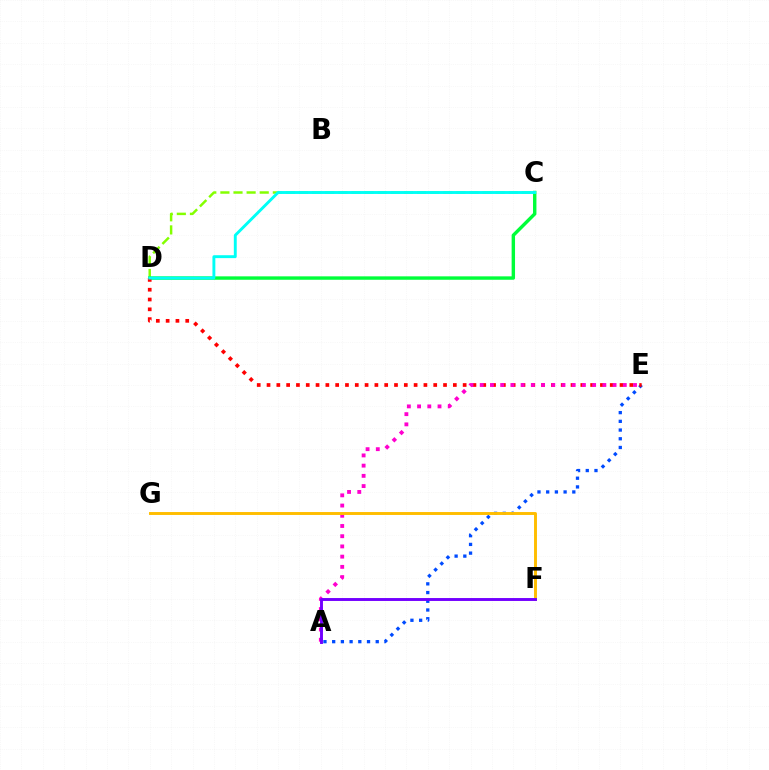{('C', 'D'): [{'color': '#84ff00', 'line_style': 'dashed', 'thickness': 1.78}, {'color': '#00ff39', 'line_style': 'solid', 'thickness': 2.46}, {'color': '#00fff6', 'line_style': 'solid', 'thickness': 2.09}], ('A', 'E'): [{'color': '#004bff', 'line_style': 'dotted', 'thickness': 2.37}, {'color': '#ff00cf', 'line_style': 'dotted', 'thickness': 2.78}], ('D', 'E'): [{'color': '#ff0000', 'line_style': 'dotted', 'thickness': 2.66}], ('F', 'G'): [{'color': '#ffbd00', 'line_style': 'solid', 'thickness': 2.11}], ('A', 'F'): [{'color': '#7200ff', 'line_style': 'solid', 'thickness': 2.1}]}